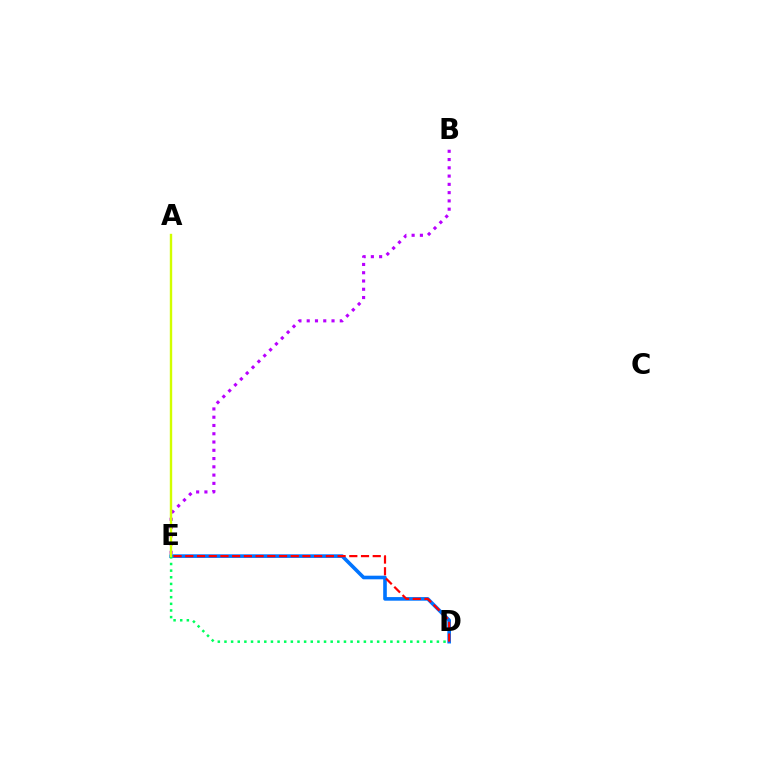{('D', 'E'): [{'color': '#0074ff', 'line_style': 'solid', 'thickness': 2.6}, {'color': '#ff0000', 'line_style': 'dashed', 'thickness': 1.59}, {'color': '#00ff5c', 'line_style': 'dotted', 'thickness': 1.8}], ('B', 'E'): [{'color': '#b900ff', 'line_style': 'dotted', 'thickness': 2.25}], ('A', 'E'): [{'color': '#d1ff00', 'line_style': 'solid', 'thickness': 1.72}]}